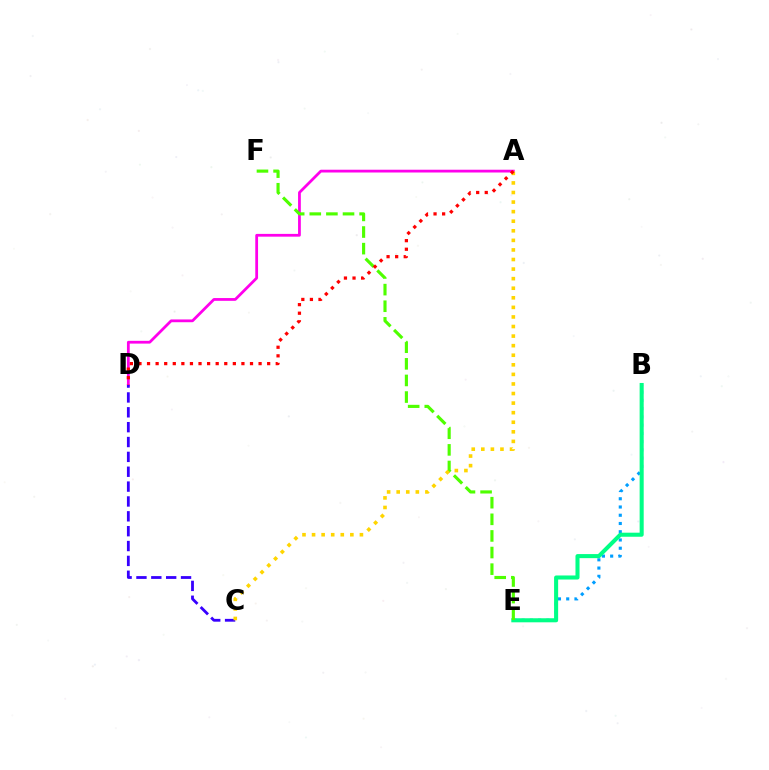{('B', 'E'): [{'color': '#009eff', 'line_style': 'dotted', 'thickness': 2.24}, {'color': '#00ff86', 'line_style': 'solid', 'thickness': 2.92}], ('A', 'D'): [{'color': '#ff00ed', 'line_style': 'solid', 'thickness': 2.0}, {'color': '#ff0000', 'line_style': 'dotted', 'thickness': 2.33}], ('E', 'F'): [{'color': '#4fff00', 'line_style': 'dashed', 'thickness': 2.26}], ('C', 'D'): [{'color': '#3700ff', 'line_style': 'dashed', 'thickness': 2.02}], ('A', 'C'): [{'color': '#ffd500', 'line_style': 'dotted', 'thickness': 2.6}]}